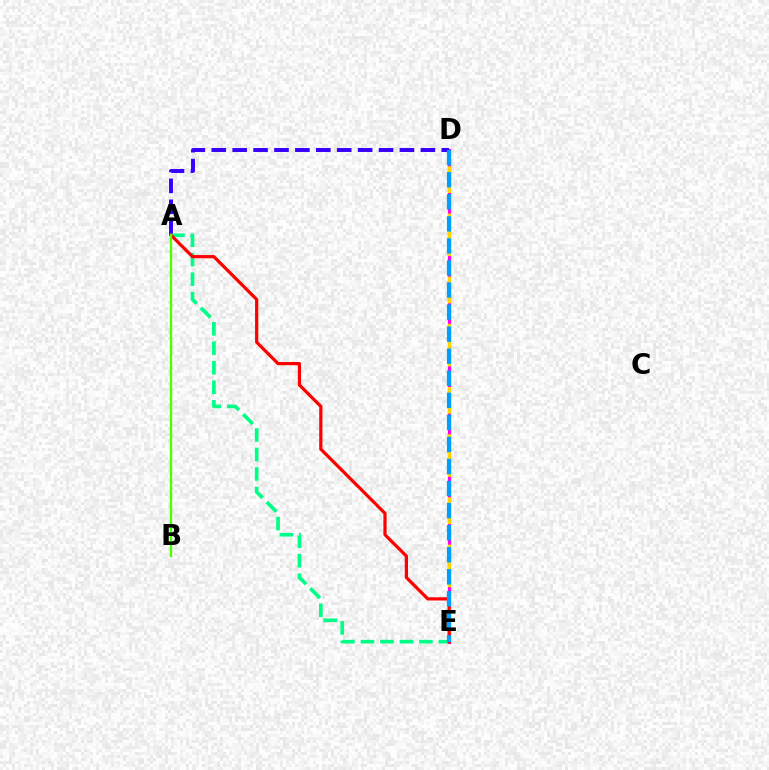{('D', 'E'): [{'color': '#ff00ed', 'line_style': 'solid', 'thickness': 2.33}, {'color': '#ffd500', 'line_style': 'dashed', 'thickness': 2.14}, {'color': '#009eff', 'line_style': 'dashed', 'thickness': 3.0}], ('A', 'D'): [{'color': '#3700ff', 'line_style': 'dashed', 'thickness': 2.84}], ('A', 'E'): [{'color': '#00ff86', 'line_style': 'dashed', 'thickness': 2.65}, {'color': '#ff0000', 'line_style': 'solid', 'thickness': 2.32}], ('A', 'B'): [{'color': '#4fff00', 'line_style': 'solid', 'thickness': 1.71}]}